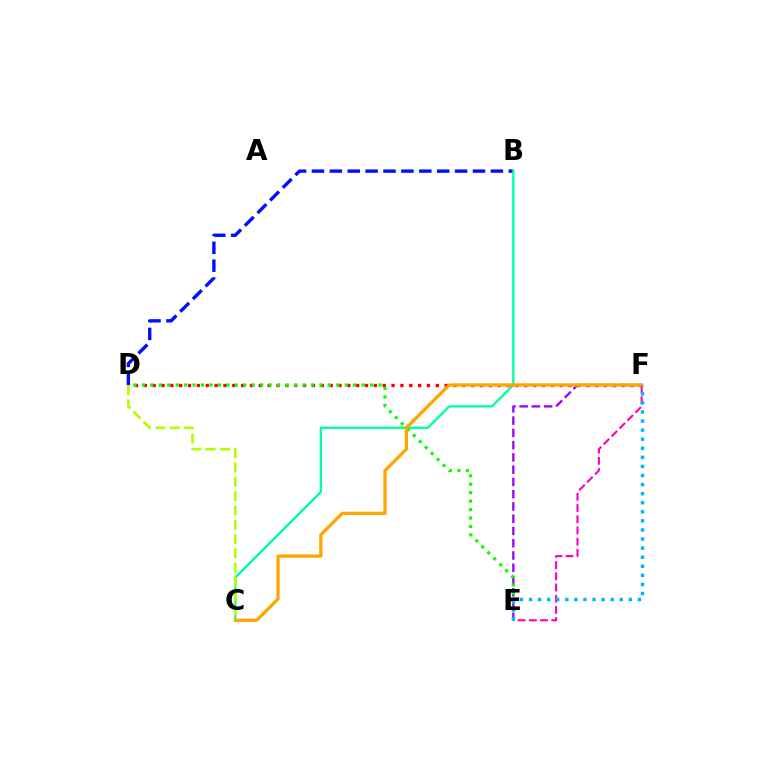{('D', 'F'): [{'color': '#ff0000', 'line_style': 'dotted', 'thickness': 2.4}], ('B', 'D'): [{'color': '#0010ff', 'line_style': 'dashed', 'thickness': 2.43}], ('E', 'F'): [{'color': '#9b00ff', 'line_style': 'dashed', 'thickness': 1.67}, {'color': '#ff00bd', 'line_style': 'dashed', 'thickness': 1.52}, {'color': '#00b5ff', 'line_style': 'dotted', 'thickness': 2.47}], ('B', 'C'): [{'color': '#00ff9d', 'line_style': 'solid', 'thickness': 1.68}], ('D', 'E'): [{'color': '#08ff00', 'line_style': 'dotted', 'thickness': 2.3}], ('C', 'D'): [{'color': '#b3ff00', 'line_style': 'dashed', 'thickness': 1.95}], ('C', 'F'): [{'color': '#ffa500', 'line_style': 'solid', 'thickness': 2.34}]}